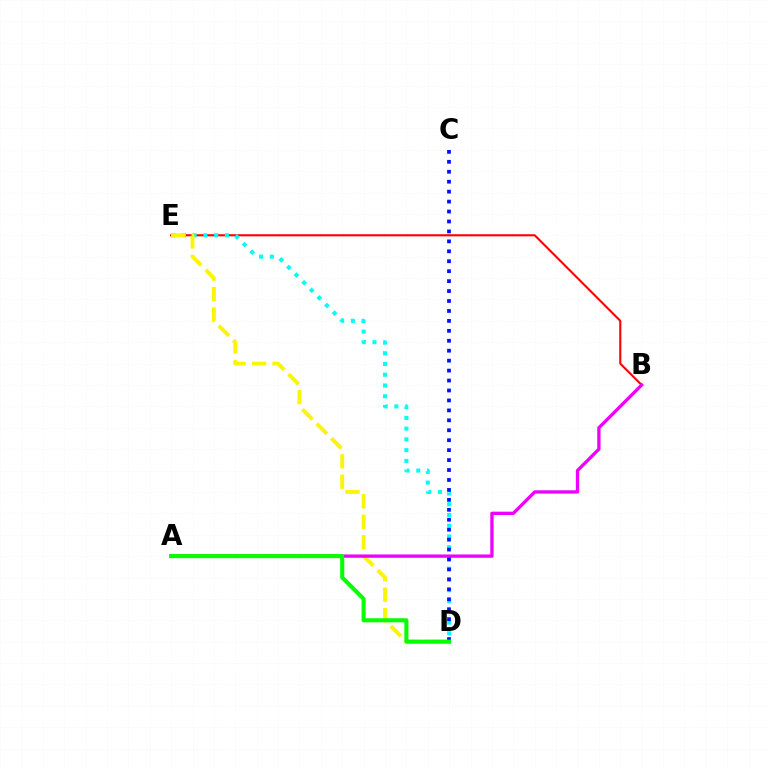{('B', 'E'): [{'color': '#ff0000', 'line_style': 'solid', 'thickness': 1.51}], ('D', 'E'): [{'color': '#00fff6', 'line_style': 'dotted', 'thickness': 2.92}, {'color': '#fcf500', 'line_style': 'dashed', 'thickness': 2.78}], ('A', 'B'): [{'color': '#ee00ff', 'line_style': 'solid', 'thickness': 2.39}], ('C', 'D'): [{'color': '#0010ff', 'line_style': 'dotted', 'thickness': 2.7}], ('A', 'D'): [{'color': '#08ff00', 'line_style': 'solid', 'thickness': 2.94}]}